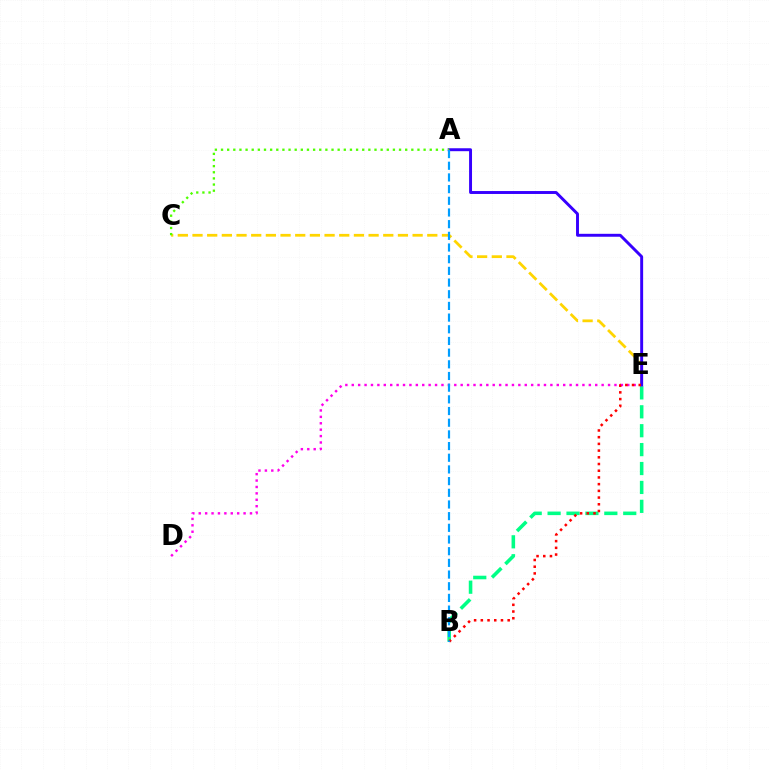{('D', 'E'): [{'color': '#ff00ed', 'line_style': 'dotted', 'thickness': 1.74}], ('C', 'E'): [{'color': '#ffd500', 'line_style': 'dashed', 'thickness': 1.99}], ('B', 'E'): [{'color': '#00ff86', 'line_style': 'dashed', 'thickness': 2.57}, {'color': '#ff0000', 'line_style': 'dotted', 'thickness': 1.82}], ('A', 'E'): [{'color': '#3700ff', 'line_style': 'solid', 'thickness': 2.11}], ('A', 'C'): [{'color': '#4fff00', 'line_style': 'dotted', 'thickness': 1.67}], ('A', 'B'): [{'color': '#009eff', 'line_style': 'dashed', 'thickness': 1.59}]}